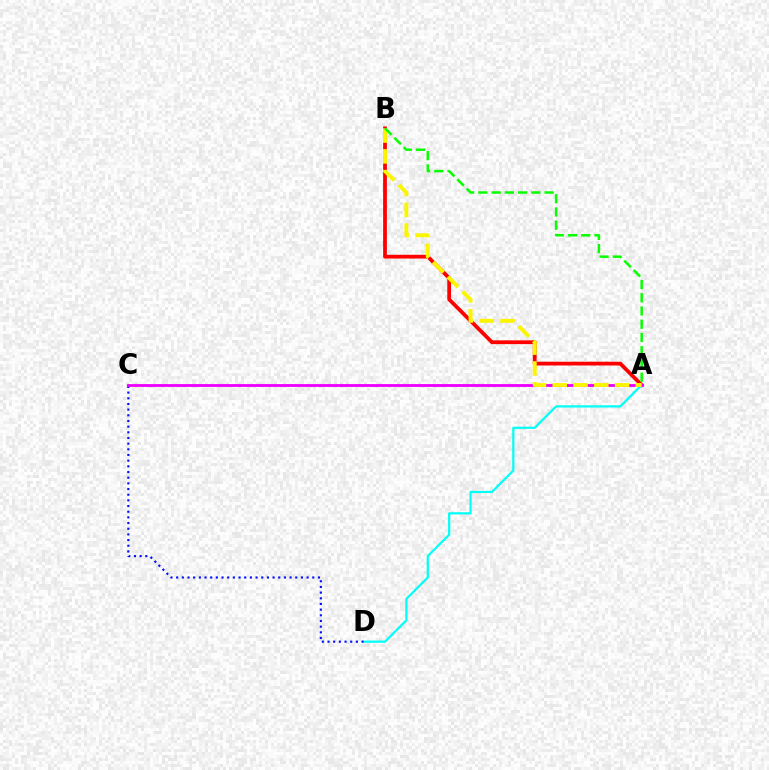{('A', 'D'): [{'color': '#00fff6', 'line_style': 'solid', 'thickness': 1.6}], ('A', 'B'): [{'color': '#ff0000', 'line_style': 'solid', 'thickness': 2.72}, {'color': '#fcf500', 'line_style': 'dashed', 'thickness': 2.82}, {'color': '#08ff00', 'line_style': 'dashed', 'thickness': 1.8}], ('C', 'D'): [{'color': '#0010ff', 'line_style': 'dotted', 'thickness': 1.54}], ('A', 'C'): [{'color': '#ee00ff', 'line_style': 'solid', 'thickness': 2.04}]}